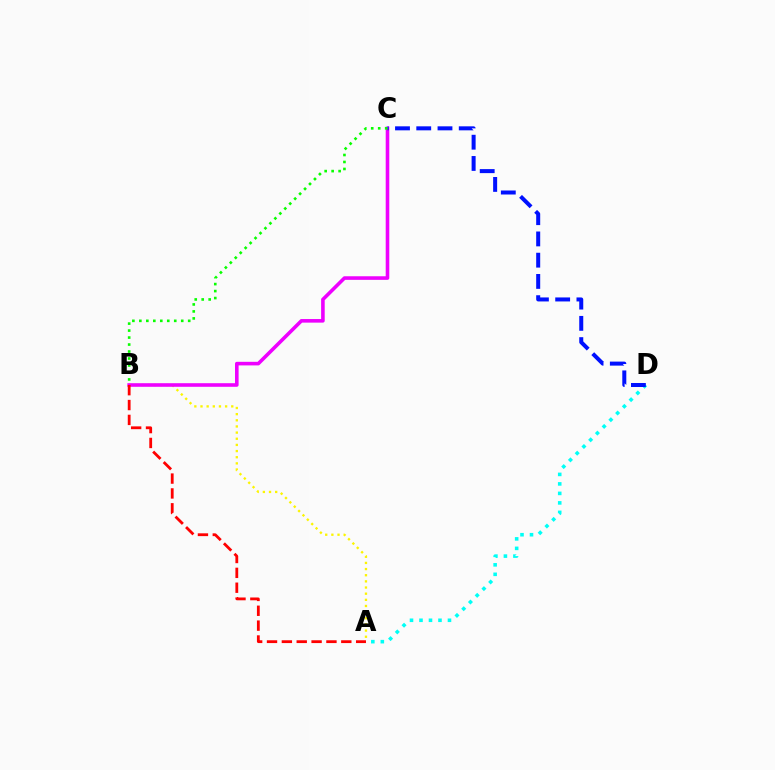{('A', 'D'): [{'color': '#00fff6', 'line_style': 'dotted', 'thickness': 2.58}], ('A', 'B'): [{'color': '#fcf500', 'line_style': 'dotted', 'thickness': 1.67}, {'color': '#ff0000', 'line_style': 'dashed', 'thickness': 2.02}], ('B', 'C'): [{'color': '#ee00ff', 'line_style': 'solid', 'thickness': 2.59}, {'color': '#08ff00', 'line_style': 'dotted', 'thickness': 1.9}], ('C', 'D'): [{'color': '#0010ff', 'line_style': 'dashed', 'thickness': 2.89}]}